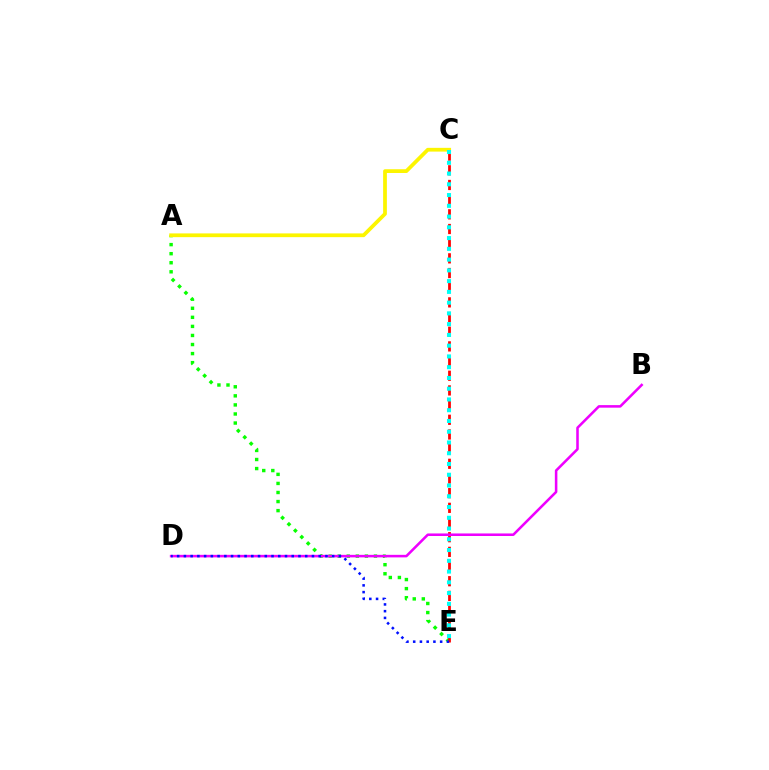{('A', 'E'): [{'color': '#08ff00', 'line_style': 'dotted', 'thickness': 2.46}], ('A', 'C'): [{'color': '#fcf500', 'line_style': 'solid', 'thickness': 2.7}], ('C', 'E'): [{'color': '#ff0000', 'line_style': 'dashed', 'thickness': 1.99}, {'color': '#00fff6', 'line_style': 'dotted', 'thickness': 2.92}], ('B', 'D'): [{'color': '#ee00ff', 'line_style': 'solid', 'thickness': 1.84}], ('D', 'E'): [{'color': '#0010ff', 'line_style': 'dotted', 'thickness': 1.83}]}